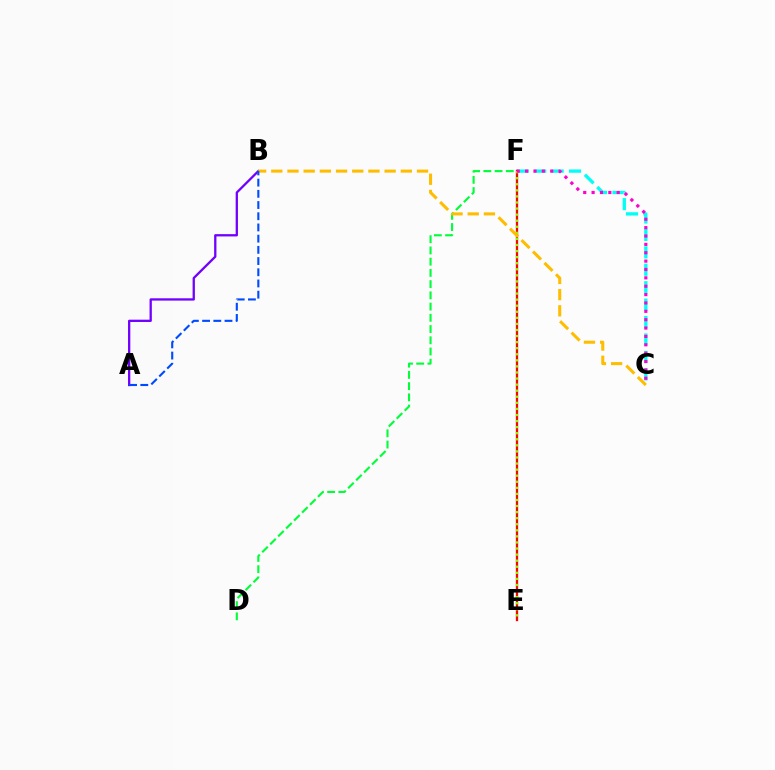{('C', 'F'): [{'color': '#00fff6', 'line_style': 'dashed', 'thickness': 2.37}, {'color': '#ff00cf', 'line_style': 'dotted', 'thickness': 2.27}], ('E', 'F'): [{'color': '#ff0000', 'line_style': 'solid', 'thickness': 1.64}, {'color': '#84ff00', 'line_style': 'dotted', 'thickness': 1.65}], ('D', 'F'): [{'color': '#00ff39', 'line_style': 'dashed', 'thickness': 1.53}], ('A', 'B'): [{'color': '#7200ff', 'line_style': 'solid', 'thickness': 1.65}, {'color': '#004bff', 'line_style': 'dashed', 'thickness': 1.52}], ('B', 'C'): [{'color': '#ffbd00', 'line_style': 'dashed', 'thickness': 2.2}]}